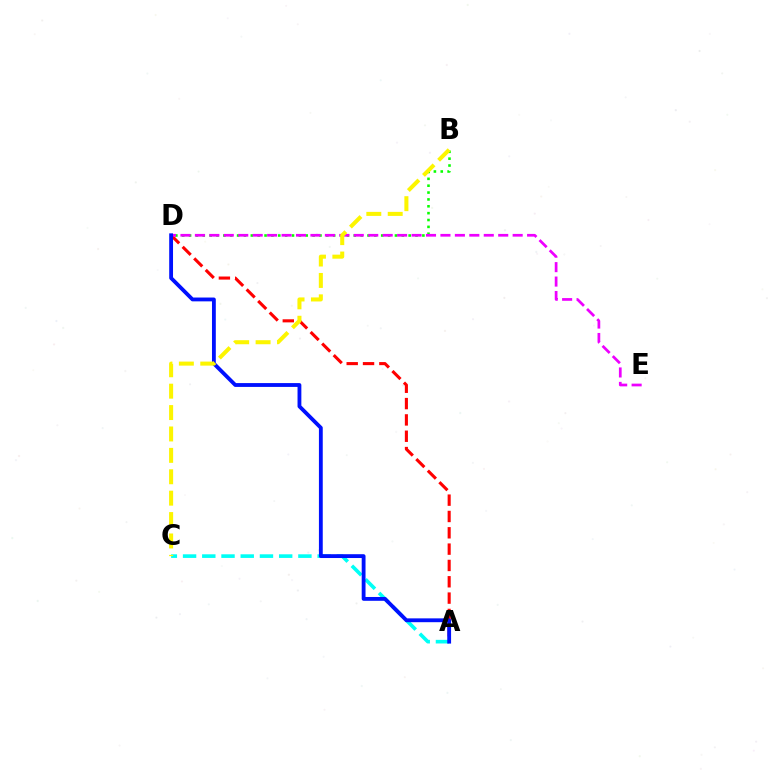{('B', 'D'): [{'color': '#08ff00', 'line_style': 'dotted', 'thickness': 1.86}], ('A', 'D'): [{'color': '#ff0000', 'line_style': 'dashed', 'thickness': 2.22}, {'color': '#0010ff', 'line_style': 'solid', 'thickness': 2.75}], ('A', 'C'): [{'color': '#00fff6', 'line_style': 'dashed', 'thickness': 2.61}], ('D', 'E'): [{'color': '#ee00ff', 'line_style': 'dashed', 'thickness': 1.96}], ('B', 'C'): [{'color': '#fcf500', 'line_style': 'dashed', 'thickness': 2.91}]}